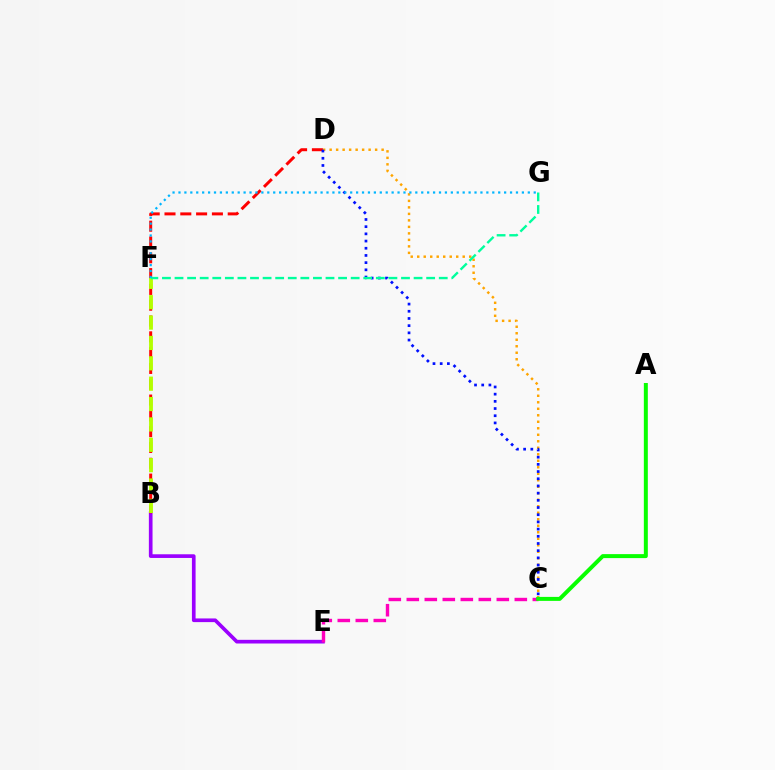{('B', 'E'): [{'color': '#9b00ff', 'line_style': 'solid', 'thickness': 2.64}], ('B', 'D'): [{'color': '#ff0000', 'line_style': 'dashed', 'thickness': 2.15}], ('C', 'D'): [{'color': '#ffa500', 'line_style': 'dotted', 'thickness': 1.77}, {'color': '#0010ff', 'line_style': 'dotted', 'thickness': 1.95}], ('B', 'F'): [{'color': '#b3ff00', 'line_style': 'dashed', 'thickness': 2.77}], ('C', 'E'): [{'color': '#ff00bd', 'line_style': 'dashed', 'thickness': 2.45}], ('A', 'C'): [{'color': '#08ff00', 'line_style': 'solid', 'thickness': 2.87}], ('F', 'G'): [{'color': '#00ff9d', 'line_style': 'dashed', 'thickness': 1.71}, {'color': '#00b5ff', 'line_style': 'dotted', 'thickness': 1.61}]}